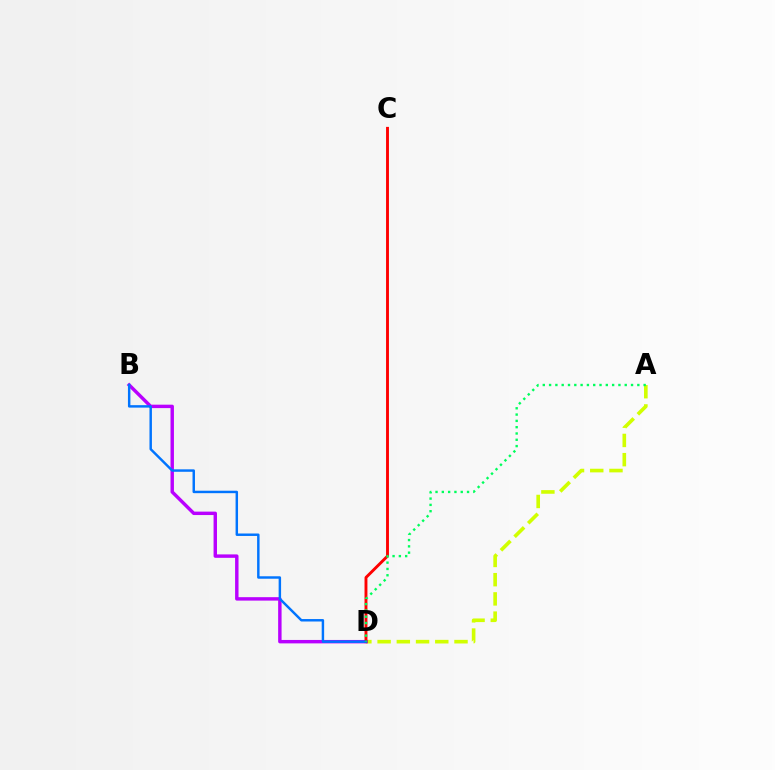{('A', 'D'): [{'color': '#d1ff00', 'line_style': 'dashed', 'thickness': 2.61}, {'color': '#00ff5c', 'line_style': 'dotted', 'thickness': 1.71}], ('B', 'D'): [{'color': '#b900ff', 'line_style': 'solid', 'thickness': 2.47}, {'color': '#0074ff', 'line_style': 'solid', 'thickness': 1.76}], ('C', 'D'): [{'color': '#ff0000', 'line_style': 'solid', 'thickness': 2.08}]}